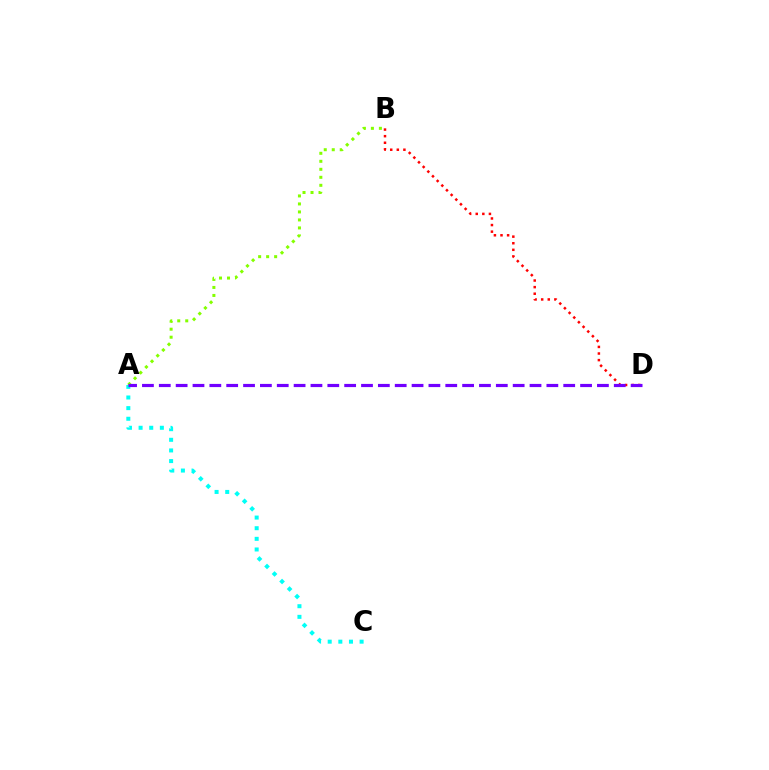{('B', 'D'): [{'color': '#ff0000', 'line_style': 'dotted', 'thickness': 1.79}], ('A', 'C'): [{'color': '#00fff6', 'line_style': 'dotted', 'thickness': 2.89}], ('A', 'B'): [{'color': '#84ff00', 'line_style': 'dotted', 'thickness': 2.17}], ('A', 'D'): [{'color': '#7200ff', 'line_style': 'dashed', 'thickness': 2.29}]}